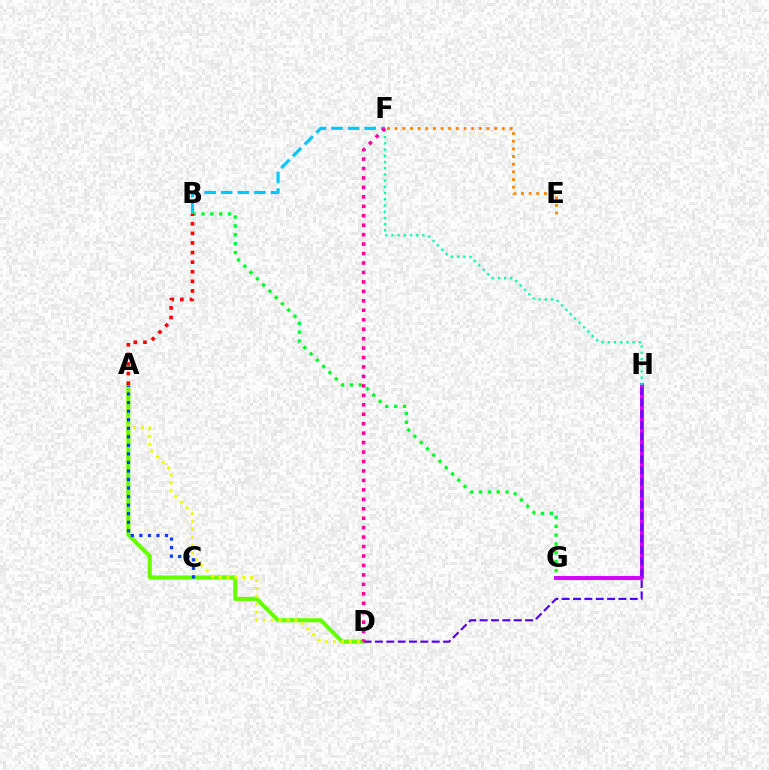{('B', 'F'): [{'color': '#00c7ff', 'line_style': 'dashed', 'thickness': 2.26}], ('A', 'D'): [{'color': '#66ff00', 'line_style': 'solid', 'thickness': 2.93}, {'color': '#eeff00', 'line_style': 'dotted', 'thickness': 2.15}], ('G', 'H'): [{'color': '#d600ff', 'line_style': 'solid', 'thickness': 2.82}], ('F', 'H'): [{'color': '#00ffaf', 'line_style': 'dotted', 'thickness': 1.69}], ('B', 'G'): [{'color': '#00ff27', 'line_style': 'dotted', 'thickness': 2.41}], ('A', 'C'): [{'color': '#003fff', 'line_style': 'dotted', 'thickness': 2.32}], ('A', 'B'): [{'color': '#ff0000', 'line_style': 'dotted', 'thickness': 2.61}], ('D', 'H'): [{'color': '#4f00ff', 'line_style': 'dashed', 'thickness': 1.54}], ('E', 'F'): [{'color': '#ff8800', 'line_style': 'dotted', 'thickness': 2.08}], ('D', 'F'): [{'color': '#ff00a0', 'line_style': 'dotted', 'thickness': 2.57}]}